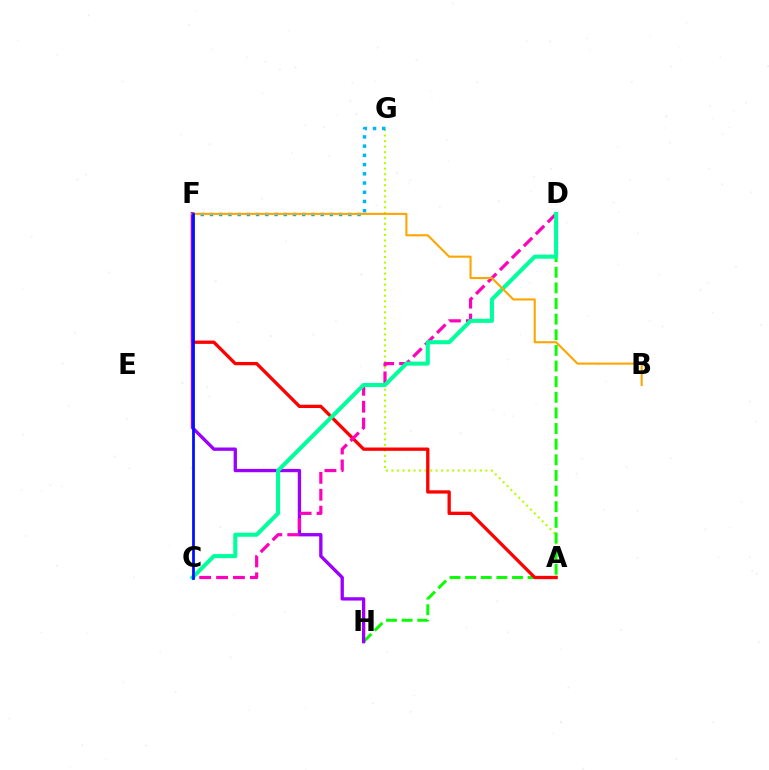{('A', 'G'): [{'color': '#b3ff00', 'line_style': 'dotted', 'thickness': 1.5}], ('D', 'H'): [{'color': '#08ff00', 'line_style': 'dashed', 'thickness': 2.12}], ('A', 'F'): [{'color': '#ff0000', 'line_style': 'solid', 'thickness': 2.38}], ('F', 'H'): [{'color': '#9b00ff', 'line_style': 'solid', 'thickness': 2.39}], ('C', 'D'): [{'color': '#ff00bd', 'line_style': 'dashed', 'thickness': 2.3}, {'color': '#00ff9d', 'line_style': 'solid', 'thickness': 2.92}], ('F', 'G'): [{'color': '#00b5ff', 'line_style': 'dotted', 'thickness': 2.51}], ('B', 'F'): [{'color': '#ffa500', 'line_style': 'solid', 'thickness': 1.51}], ('C', 'F'): [{'color': '#0010ff', 'line_style': 'solid', 'thickness': 1.99}]}